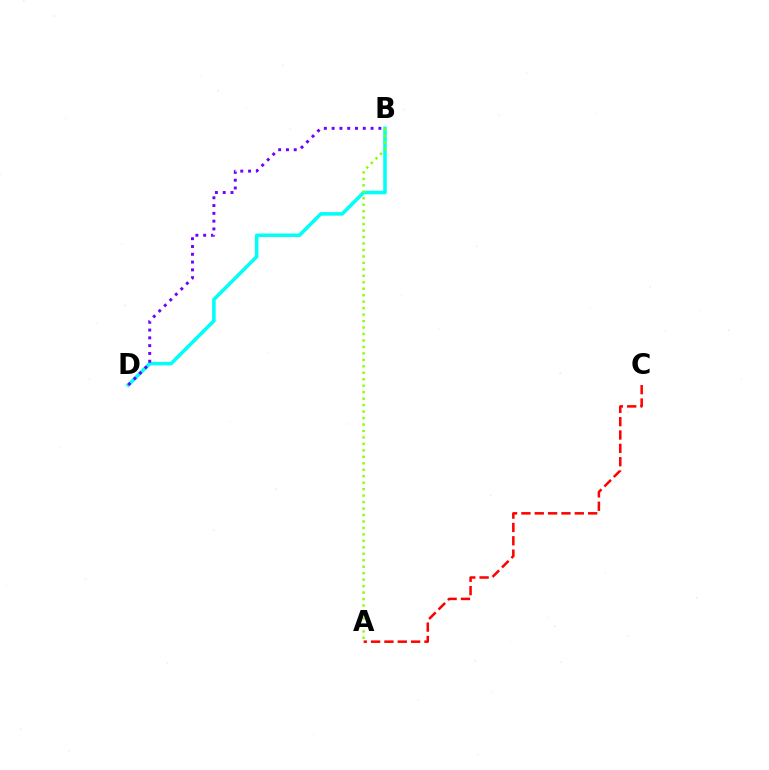{('B', 'D'): [{'color': '#00fff6', 'line_style': 'solid', 'thickness': 2.56}, {'color': '#7200ff', 'line_style': 'dotted', 'thickness': 2.12}], ('A', 'B'): [{'color': '#84ff00', 'line_style': 'dotted', 'thickness': 1.76}], ('A', 'C'): [{'color': '#ff0000', 'line_style': 'dashed', 'thickness': 1.81}]}